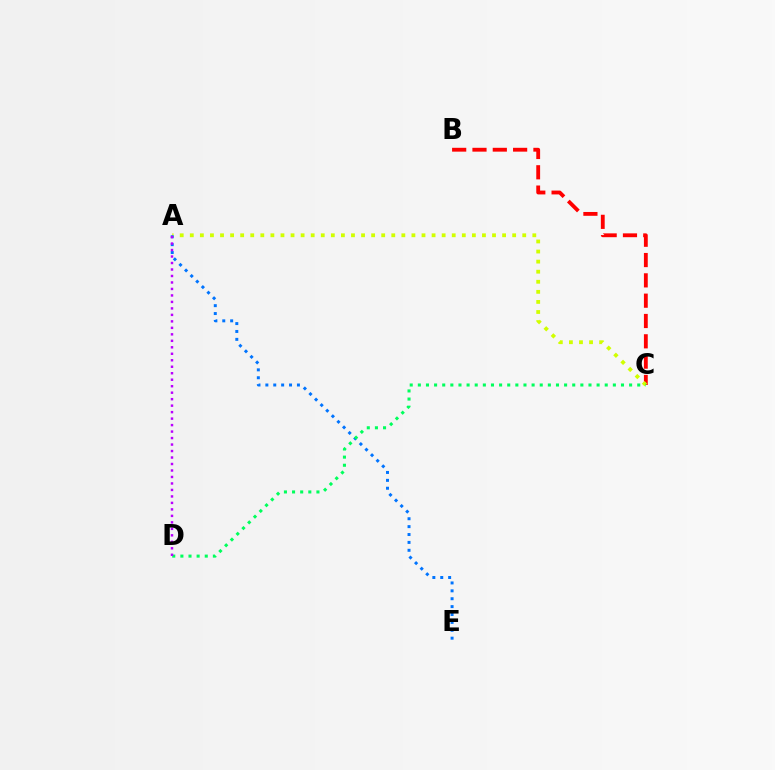{('B', 'C'): [{'color': '#ff0000', 'line_style': 'dashed', 'thickness': 2.76}], ('A', 'C'): [{'color': '#d1ff00', 'line_style': 'dotted', 'thickness': 2.74}], ('A', 'E'): [{'color': '#0074ff', 'line_style': 'dotted', 'thickness': 2.14}], ('C', 'D'): [{'color': '#00ff5c', 'line_style': 'dotted', 'thickness': 2.21}], ('A', 'D'): [{'color': '#b900ff', 'line_style': 'dotted', 'thickness': 1.76}]}